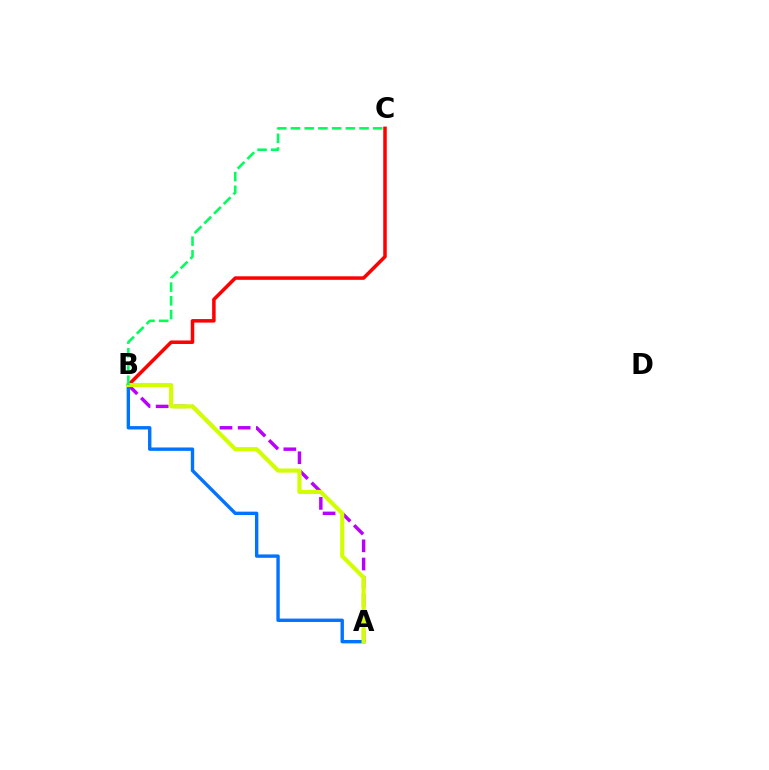{('A', 'B'): [{'color': '#b900ff', 'line_style': 'dashed', 'thickness': 2.47}, {'color': '#0074ff', 'line_style': 'solid', 'thickness': 2.44}, {'color': '#d1ff00', 'line_style': 'solid', 'thickness': 2.97}], ('B', 'C'): [{'color': '#ff0000', 'line_style': 'solid', 'thickness': 2.53}, {'color': '#00ff5c', 'line_style': 'dashed', 'thickness': 1.86}]}